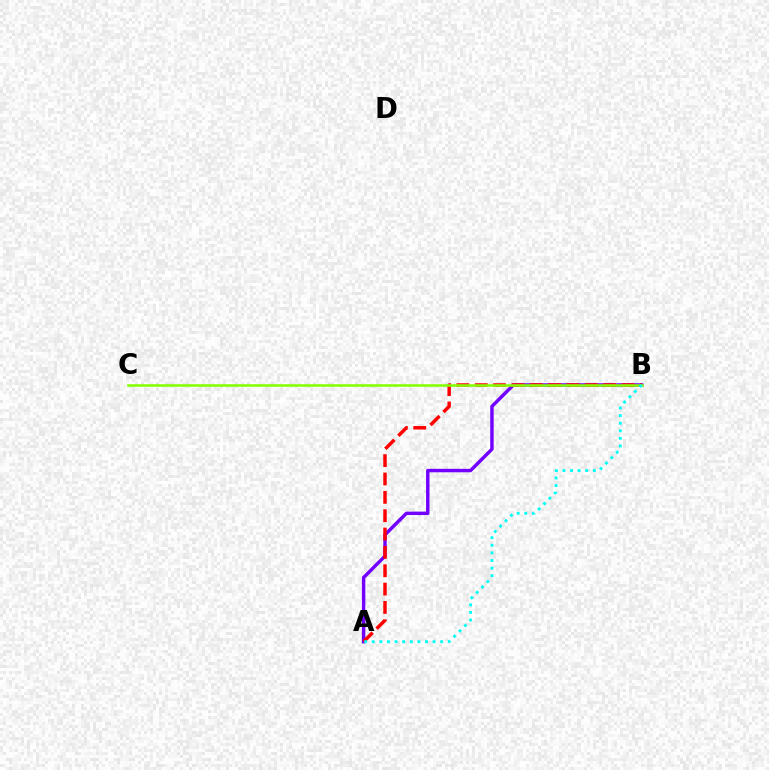{('A', 'B'): [{'color': '#7200ff', 'line_style': 'solid', 'thickness': 2.48}, {'color': '#ff0000', 'line_style': 'dashed', 'thickness': 2.49}, {'color': '#00fff6', 'line_style': 'dotted', 'thickness': 2.07}], ('B', 'C'): [{'color': '#84ff00', 'line_style': 'solid', 'thickness': 1.84}]}